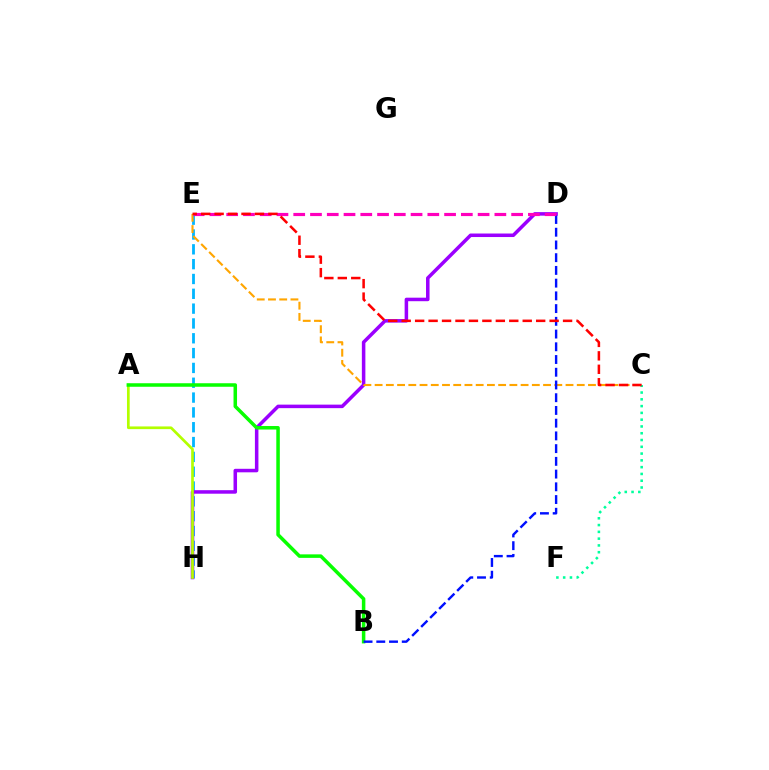{('E', 'H'): [{'color': '#00b5ff', 'line_style': 'dashed', 'thickness': 2.01}], ('D', 'H'): [{'color': '#9b00ff', 'line_style': 'solid', 'thickness': 2.53}], ('C', 'E'): [{'color': '#ffa500', 'line_style': 'dashed', 'thickness': 1.53}, {'color': '#ff0000', 'line_style': 'dashed', 'thickness': 1.83}], ('C', 'F'): [{'color': '#00ff9d', 'line_style': 'dotted', 'thickness': 1.84}], ('A', 'H'): [{'color': '#b3ff00', 'line_style': 'solid', 'thickness': 1.94}], ('A', 'B'): [{'color': '#08ff00', 'line_style': 'solid', 'thickness': 2.53}], ('B', 'D'): [{'color': '#0010ff', 'line_style': 'dashed', 'thickness': 1.73}], ('D', 'E'): [{'color': '#ff00bd', 'line_style': 'dashed', 'thickness': 2.28}]}